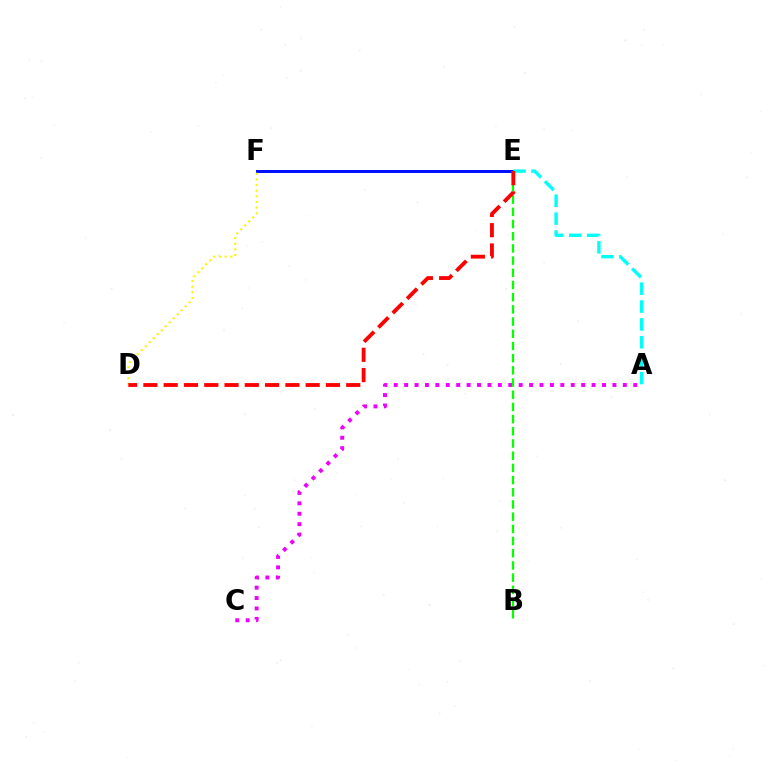{('A', 'C'): [{'color': '#ee00ff', 'line_style': 'dotted', 'thickness': 2.83}], ('E', 'F'): [{'color': '#0010ff', 'line_style': 'solid', 'thickness': 2.14}], ('B', 'E'): [{'color': '#08ff00', 'line_style': 'dashed', 'thickness': 1.66}], ('A', 'E'): [{'color': '#00fff6', 'line_style': 'dashed', 'thickness': 2.43}], ('D', 'F'): [{'color': '#fcf500', 'line_style': 'dotted', 'thickness': 1.53}], ('D', 'E'): [{'color': '#ff0000', 'line_style': 'dashed', 'thickness': 2.76}]}